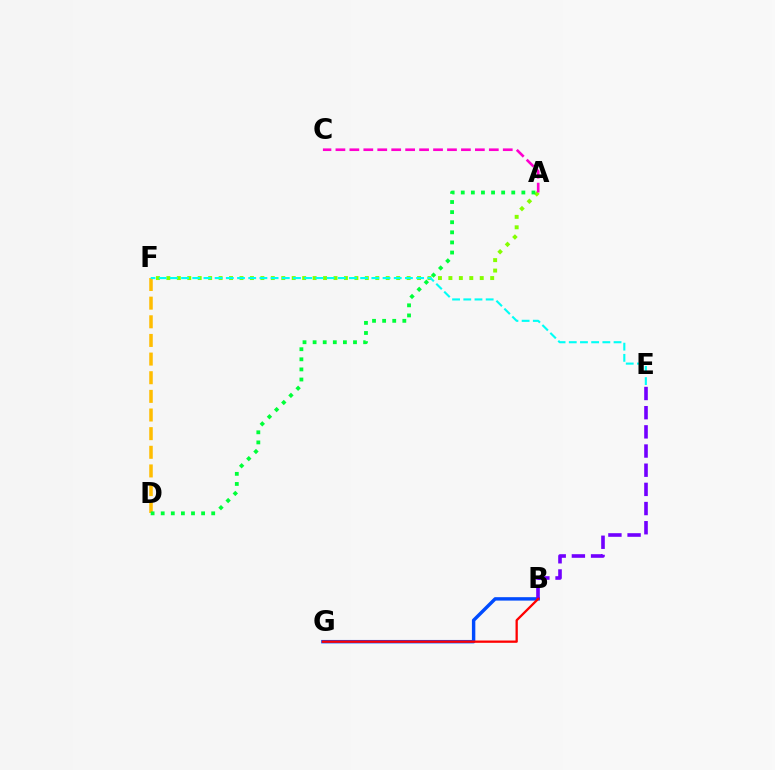{('B', 'G'): [{'color': '#004bff', 'line_style': 'solid', 'thickness': 2.46}, {'color': '#ff0000', 'line_style': 'solid', 'thickness': 1.65}], ('D', 'F'): [{'color': '#ffbd00', 'line_style': 'dashed', 'thickness': 2.53}], ('A', 'F'): [{'color': '#84ff00', 'line_style': 'dotted', 'thickness': 2.84}], ('A', 'C'): [{'color': '#ff00cf', 'line_style': 'dashed', 'thickness': 1.89}], ('A', 'D'): [{'color': '#00ff39', 'line_style': 'dotted', 'thickness': 2.74}], ('B', 'E'): [{'color': '#7200ff', 'line_style': 'dashed', 'thickness': 2.6}], ('E', 'F'): [{'color': '#00fff6', 'line_style': 'dashed', 'thickness': 1.52}]}